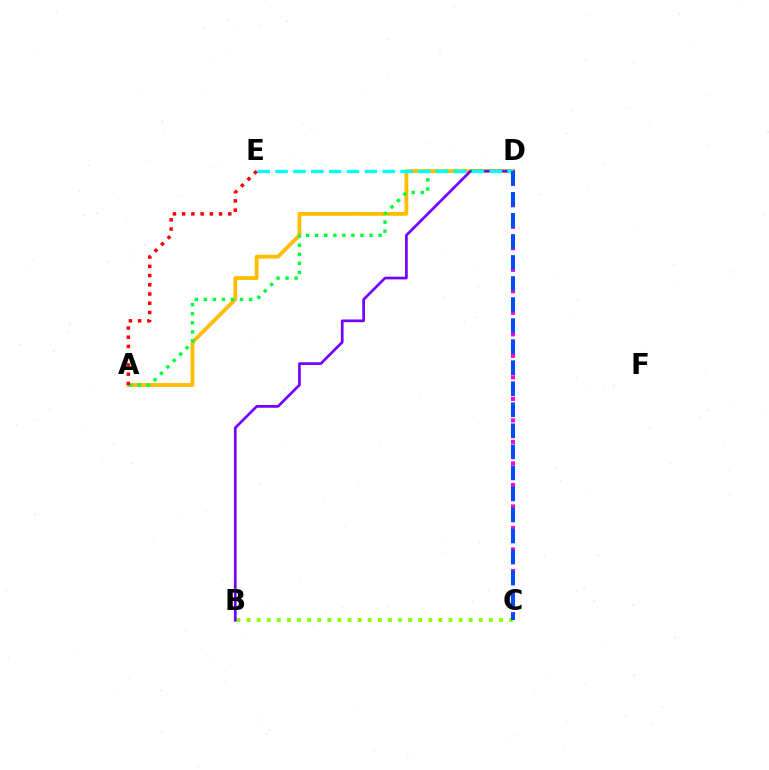{('A', 'D'): [{'color': '#ffbd00', 'line_style': 'solid', 'thickness': 2.74}, {'color': '#00ff39', 'line_style': 'dotted', 'thickness': 2.46}], ('B', 'C'): [{'color': '#84ff00', 'line_style': 'dotted', 'thickness': 2.74}], ('B', 'D'): [{'color': '#7200ff', 'line_style': 'solid', 'thickness': 1.94}], ('D', 'E'): [{'color': '#00fff6', 'line_style': 'dashed', 'thickness': 2.43}], ('A', 'E'): [{'color': '#ff0000', 'line_style': 'dotted', 'thickness': 2.51}], ('C', 'D'): [{'color': '#ff00cf', 'line_style': 'dotted', 'thickness': 2.92}, {'color': '#004bff', 'line_style': 'dashed', 'thickness': 2.86}]}